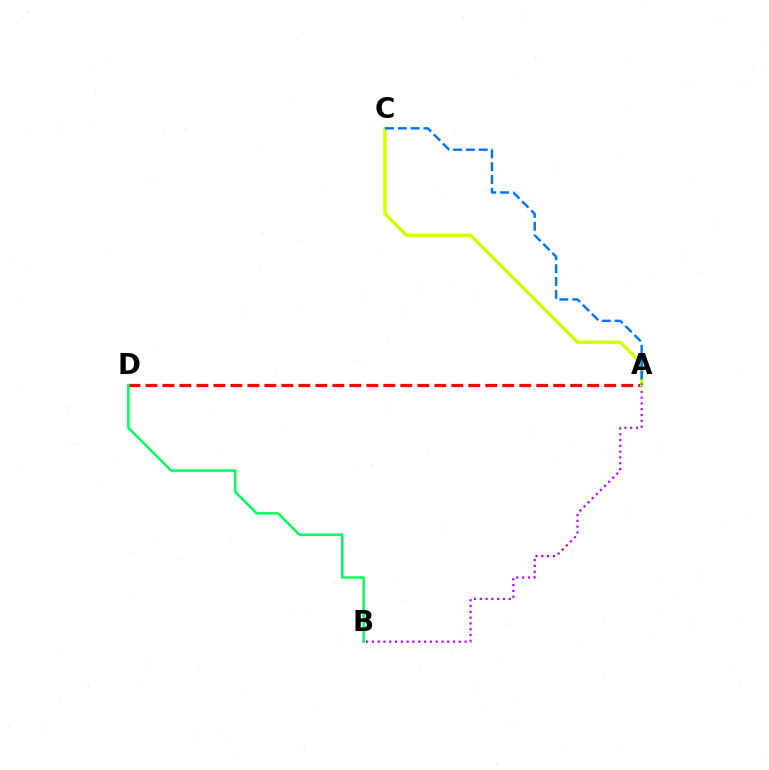{('A', 'B'): [{'color': '#b900ff', 'line_style': 'dotted', 'thickness': 1.57}], ('A', 'D'): [{'color': '#ff0000', 'line_style': 'dashed', 'thickness': 2.31}], ('A', 'C'): [{'color': '#d1ff00', 'line_style': 'solid', 'thickness': 2.42}, {'color': '#0074ff', 'line_style': 'dashed', 'thickness': 1.74}], ('B', 'D'): [{'color': '#00ff5c', 'line_style': 'solid', 'thickness': 1.79}]}